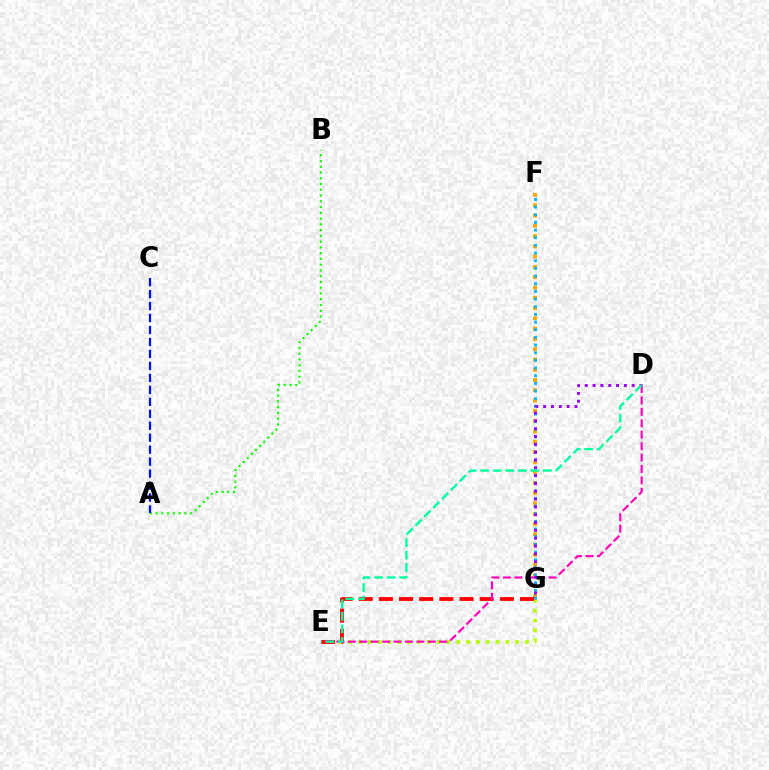{('F', 'G'): [{'color': '#ffa500', 'line_style': 'dotted', 'thickness': 2.79}, {'color': '#00b5ff', 'line_style': 'dotted', 'thickness': 2.08}], ('E', 'G'): [{'color': '#b3ff00', 'line_style': 'dotted', 'thickness': 2.67}, {'color': '#ff0000', 'line_style': 'dashed', 'thickness': 2.74}], ('A', 'B'): [{'color': '#08ff00', 'line_style': 'dotted', 'thickness': 1.56}], ('A', 'C'): [{'color': '#0010ff', 'line_style': 'dashed', 'thickness': 1.63}], ('D', 'G'): [{'color': '#9b00ff', 'line_style': 'dotted', 'thickness': 2.13}], ('D', 'E'): [{'color': '#ff00bd', 'line_style': 'dashed', 'thickness': 1.55}, {'color': '#00ff9d', 'line_style': 'dashed', 'thickness': 1.7}]}